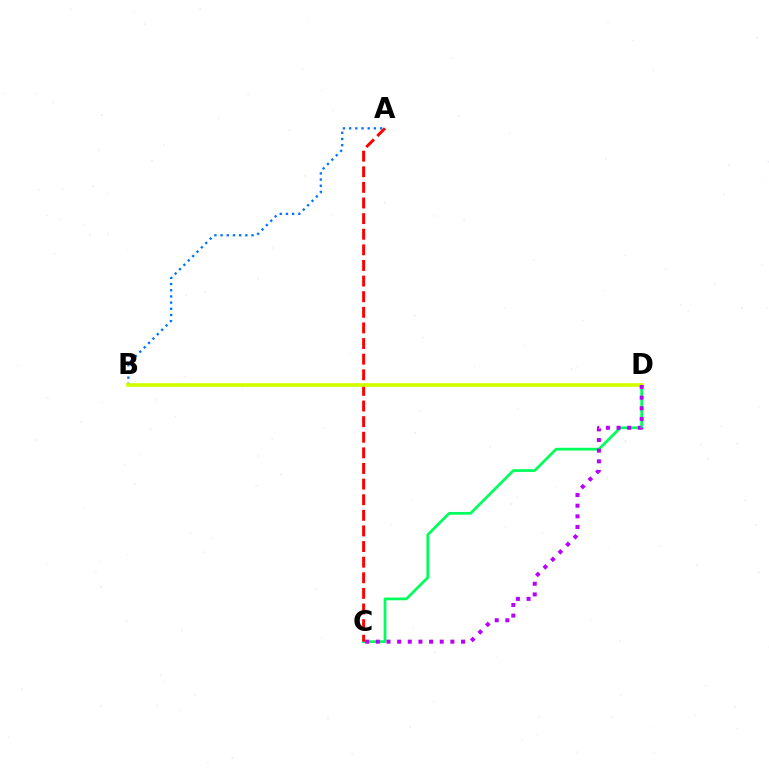{('C', 'D'): [{'color': '#00ff5c', 'line_style': 'solid', 'thickness': 1.98}, {'color': '#b900ff', 'line_style': 'dotted', 'thickness': 2.89}], ('A', 'B'): [{'color': '#0074ff', 'line_style': 'dotted', 'thickness': 1.68}], ('A', 'C'): [{'color': '#ff0000', 'line_style': 'dashed', 'thickness': 2.12}], ('B', 'D'): [{'color': '#d1ff00', 'line_style': 'solid', 'thickness': 2.65}]}